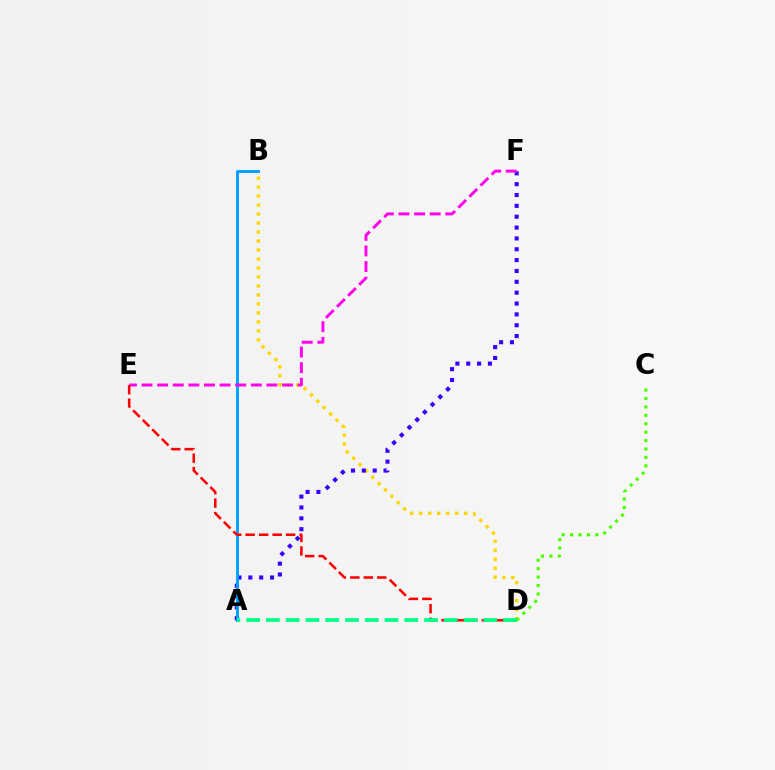{('B', 'D'): [{'color': '#ffd500', 'line_style': 'dotted', 'thickness': 2.44}], ('A', 'F'): [{'color': '#3700ff', 'line_style': 'dotted', 'thickness': 2.95}], ('A', 'B'): [{'color': '#009eff', 'line_style': 'solid', 'thickness': 2.05}], ('C', 'D'): [{'color': '#4fff00', 'line_style': 'dotted', 'thickness': 2.29}], ('E', 'F'): [{'color': '#ff00ed', 'line_style': 'dashed', 'thickness': 2.12}], ('D', 'E'): [{'color': '#ff0000', 'line_style': 'dashed', 'thickness': 1.83}], ('A', 'D'): [{'color': '#00ff86', 'line_style': 'dashed', 'thickness': 2.69}]}